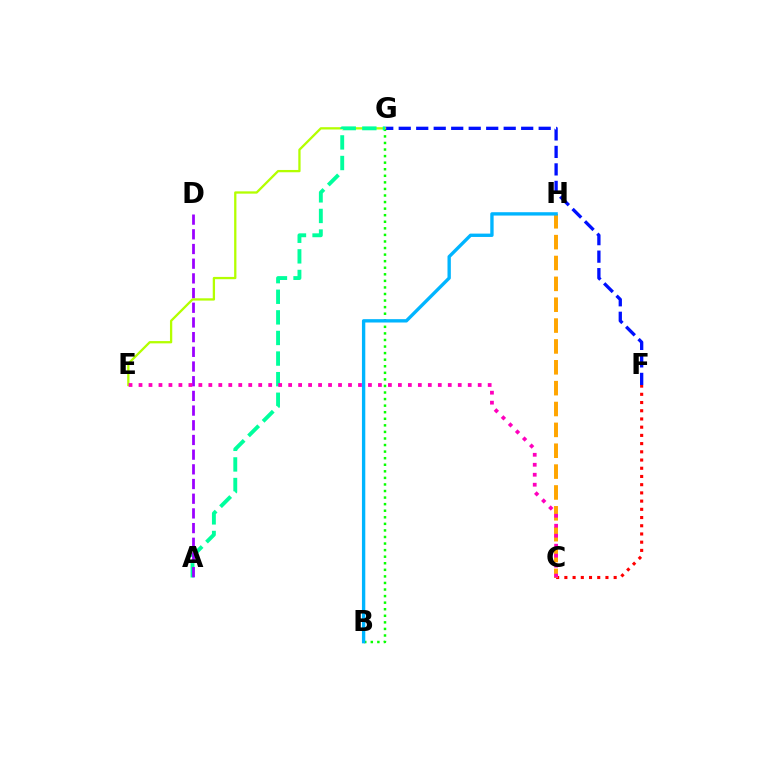{('C', 'F'): [{'color': '#ff0000', 'line_style': 'dotted', 'thickness': 2.23}], ('C', 'H'): [{'color': '#ffa500', 'line_style': 'dashed', 'thickness': 2.83}], ('B', 'G'): [{'color': '#08ff00', 'line_style': 'dotted', 'thickness': 1.78}], ('F', 'G'): [{'color': '#0010ff', 'line_style': 'dashed', 'thickness': 2.38}], ('E', 'G'): [{'color': '#b3ff00', 'line_style': 'solid', 'thickness': 1.65}], ('B', 'H'): [{'color': '#00b5ff', 'line_style': 'solid', 'thickness': 2.41}], ('A', 'G'): [{'color': '#00ff9d', 'line_style': 'dashed', 'thickness': 2.8}], ('A', 'D'): [{'color': '#9b00ff', 'line_style': 'dashed', 'thickness': 2.0}], ('C', 'E'): [{'color': '#ff00bd', 'line_style': 'dotted', 'thickness': 2.71}]}